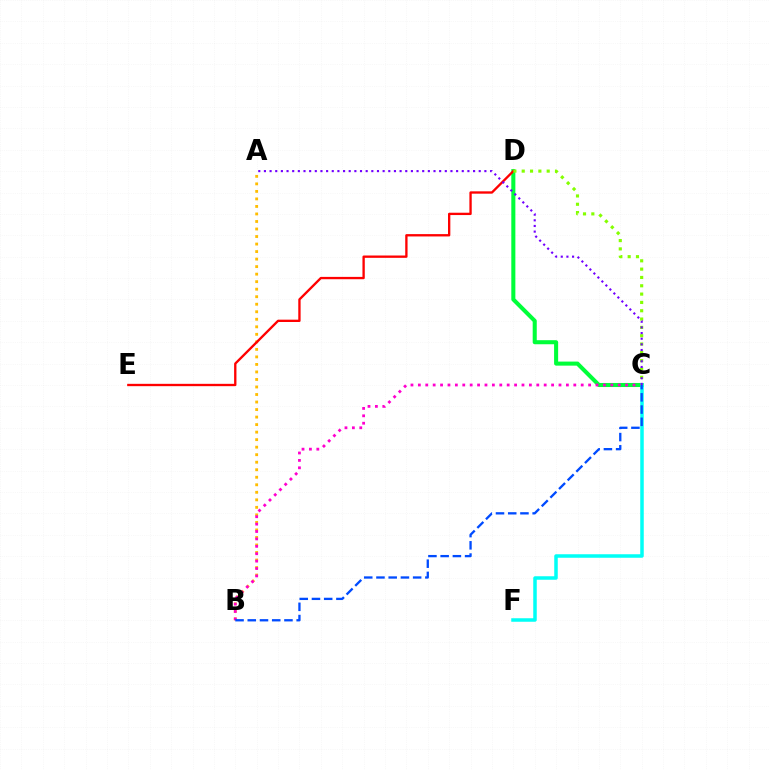{('C', 'D'): [{'color': '#00ff39', 'line_style': 'solid', 'thickness': 2.92}, {'color': '#84ff00', 'line_style': 'dotted', 'thickness': 2.26}], ('A', 'B'): [{'color': '#ffbd00', 'line_style': 'dotted', 'thickness': 2.04}], ('B', 'C'): [{'color': '#ff00cf', 'line_style': 'dotted', 'thickness': 2.01}, {'color': '#004bff', 'line_style': 'dashed', 'thickness': 1.66}], ('D', 'E'): [{'color': '#ff0000', 'line_style': 'solid', 'thickness': 1.68}], ('C', 'F'): [{'color': '#00fff6', 'line_style': 'solid', 'thickness': 2.52}], ('A', 'C'): [{'color': '#7200ff', 'line_style': 'dotted', 'thickness': 1.54}]}